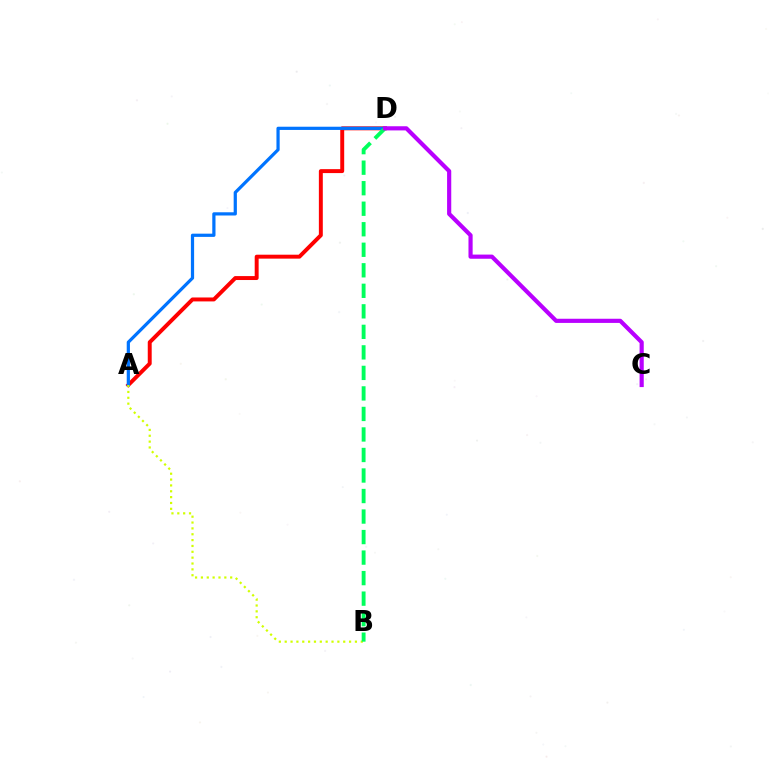{('A', 'D'): [{'color': '#ff0000', 'line_style': 'solid', 'thickness': 2.84}, {'color': '#0074ff', 'line_style': 'solid', 'thickness': 2.32}], ('A', 'B'): [{'color': '#d1ff00', 'line_style': 'dotted', 'thickness': 1.59}], ('B', 'D'): [{'color': '#00ff5c', 'line_style': 'dashed', 'thickness': 2.79}], ('C', 'D'): [{'color': '#b900ff', 'line_style': 'solid', 'thickness': 3.0}]}